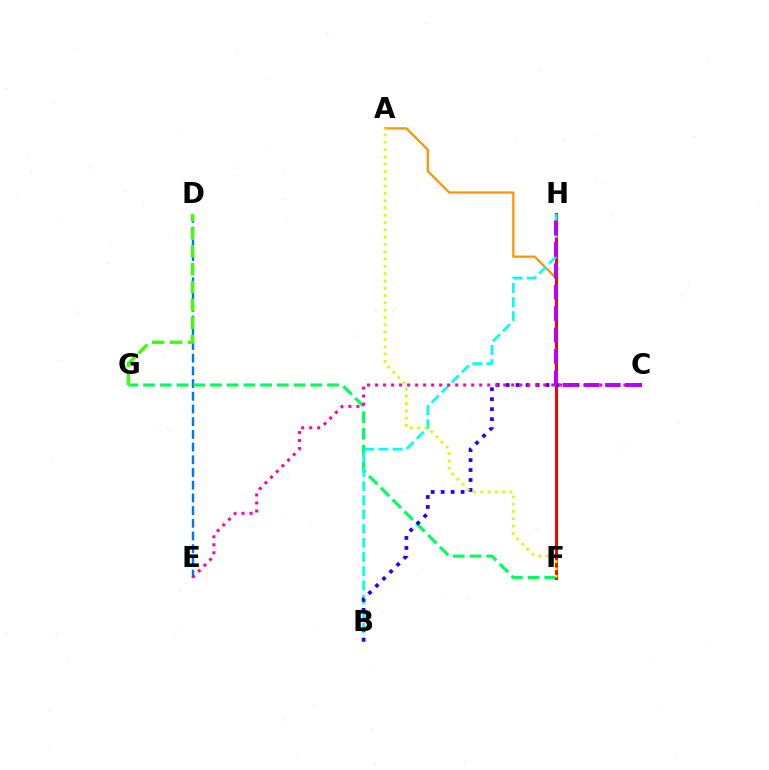{('D', 'E'): [{'color': '#0074ff', 'line_style': 'dashed', 'thickness': 1.73}], ('A', 'F'): [{'color': '#ff9400', 'line_style': 'solid', 'thickness': 1.63}, {'color': '#d1ff00', 'line_style': 'dotted', 'thickness': 1.98}], ('F', 'G'): [{'color': '#00ff5c', 'line_style': 'dashed', 'thickness': 2.27}], ('D', 'G'): [{'color': '#3dff00', 'line_style': 'dashed', 'thickness': 2.43}], ('F', 'H'): [{'color': '#ff0000', 'line_style': 'solid', 'thickness': 2.16}], ('B', 'H'): [{'color': '#00fff6', 'line_style': 'dashed', 'thickness': 1.93}], ('B', 'C'): [{'color': '#2500ff', 'line_style': 'dotted', 'thickness': 2.71}], ('C', 'E'): [{'color': '#ff00ac', 'line_style': 'dotted', 'thickness': 2.18}], ('C', 'H'): [{'color': '#b900ff', 'line_style': 'dashed', 'thickness': 2.91}]}